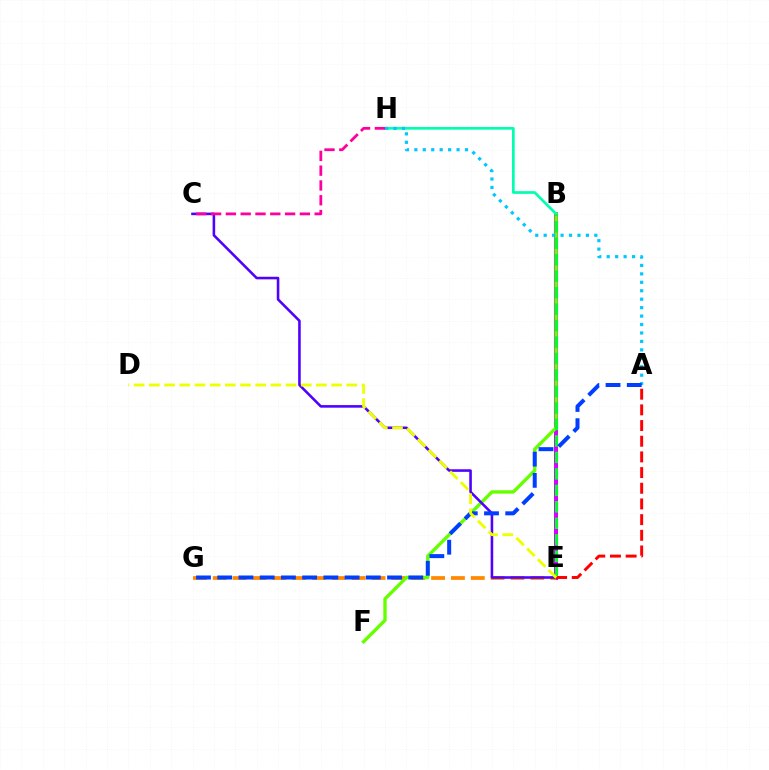{('B', 'E'): [{'color': '#d600ff', 'line_style': 'solid', 'thickness': 2.9}, {'color': '#00ff27', 'line_style': 'dashed', 'thickness': 2.24}], ('E', 'G'): [{'color': '#ff8800', 'line_style': 'dashed', 'thickness': 2.7}], ('B', 'F'): [{'color': '#66ff00', 'line_style': 'solid', 'thickness': 2.43}], ('B', 'H'): [{'color': '#00ffaf', 'line_style': 'solid', 'thickness': 1.94}], ('C', 'E'): [{'color': '#4f00ff', 'line_style': 'solid', 'thickness': 1.86}], ('A', 'H'): [{'color': '#00c7ff', 'line_style': 'dotted', 'thickness': 2.29}], ('C', 'H'): [{'color': '#ff00a0', 'line_style': 'dashed', 'thickness': 2.01}], ('A', 'G'): [{'color': '#003fff', 'line_style': 'dashed', 'thickness': 2.88}], ('A', 'E'): [{'color': '#ff0000', 'line_style': 'dashed', 'thickness': 2.13}], ('D', 'E'): [{'color': '#eeff00', 'line_style': 'dashed', 'thickness': 2.06}]}